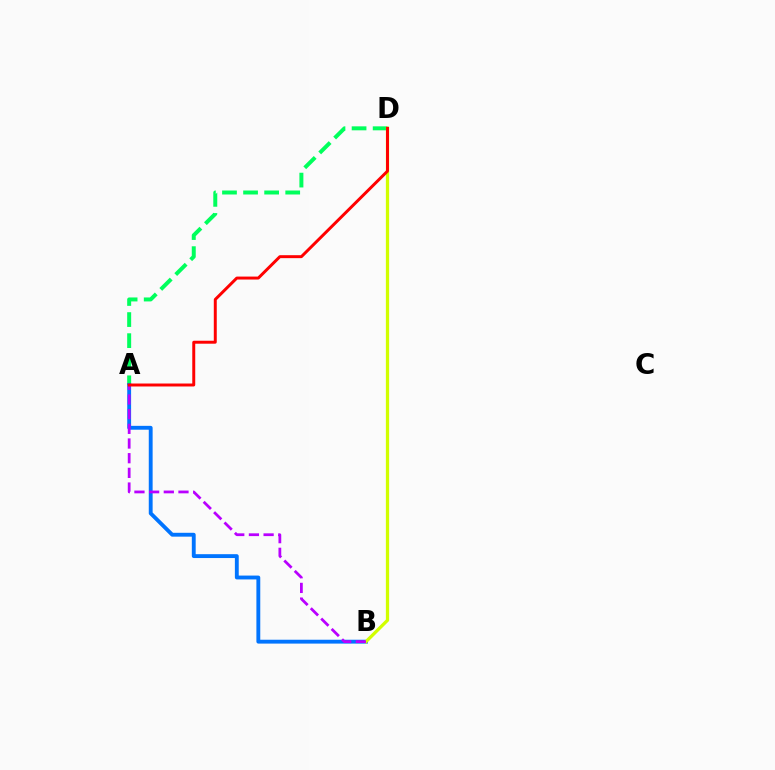{('A', 'D'): [{'color': '#00ff5c', 'line_style': 'dashed', 'thickness': 2.86}, {'color': '#ff0000', 'line_style': 'solid', 'thickness': 2.13}], ('A', 'B'): [{'color': '#0074ff', 'line_style': 'solid', 'thickness': 2.78}, {'color': '#b900ff', 'line_style': 'dashed', 'thickness': 1.99}], ('B', 'D'): [{'color': '#d1ff00', 'line_style': 'solid', 'thickness': 2.34}]}